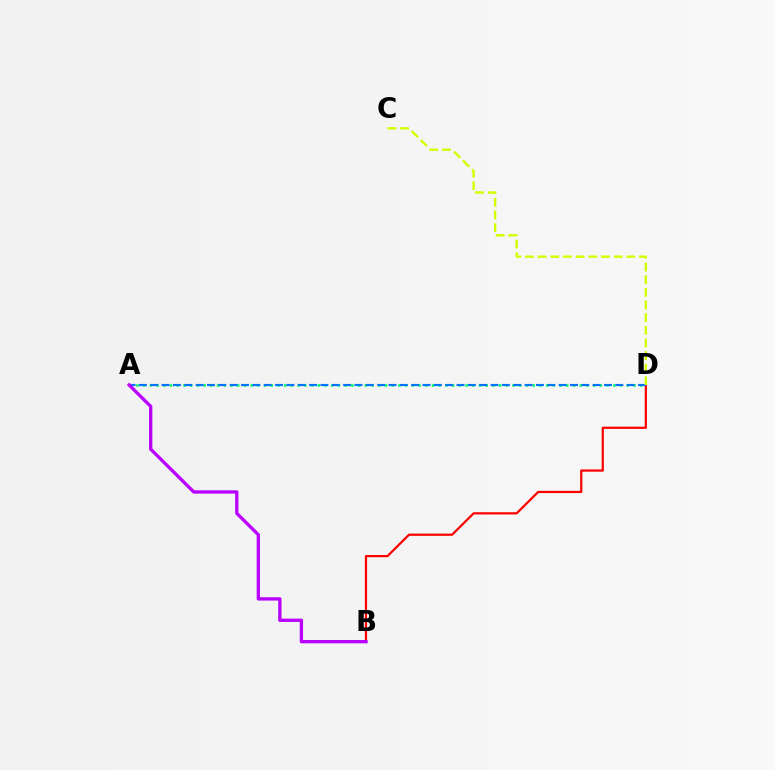{('A', 'D'): [{'color': '#00ff5c', 'line_style': 'dotted', 'thickness': 1.82}, {'color': '#0074ff', 'line_style': 'dashed', 'thickness': 1.54}], ('B', 'D'): [{'color': '#ff0000', 'line_style': 'solid', 'thickness': 1.6}], ('A', 'B'): [{'color': '#b900ff', 'line_style': 'solid', 'thickness': 2.39}], ('C', 'D'): [{'color': '#d1ff00', 'line_style': 'dashed', 'thickness': 1.72}]}